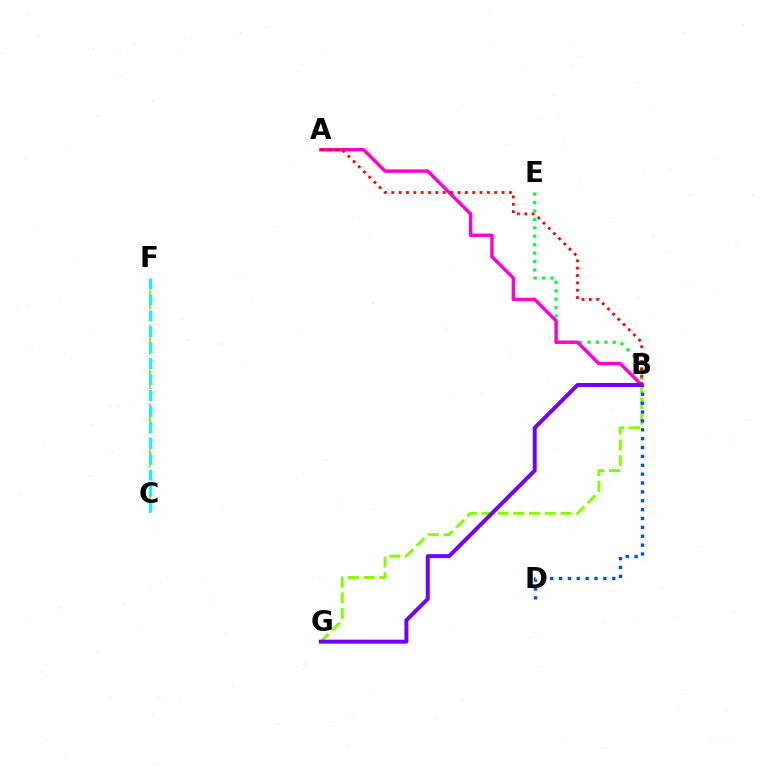{('C', 'F'): [{'color': '#ffbd00', 'line_style': 'dashed', 'thickness': 1.53}, {'color': '#00fff6', 'line_style': 'dashed', 'thickness': 2.16}], ('B', 'E'): [{'color': '#00ff39', 'line_style': 'dotted', 'thickness': 2.29}], ('B', 'G'): [{'color': '#84ff00', 'line_style': 'dashed', 'thickness': 2.14}, {'color': '#7200ff', 'line_style': 'solid', 'thickness': 2.86}], ('A', 'B'): [{'color': '#ff00cf', 'line_style': 'solid', 'thickness': 2.46}, {'color': '#ff0000', 'line_style': 'dotted', 'thickness': 2.0}], ('B', 'D'): [{'color': '#004bff', 'line_style': 'dotted', 'thickness': 2.41}]}